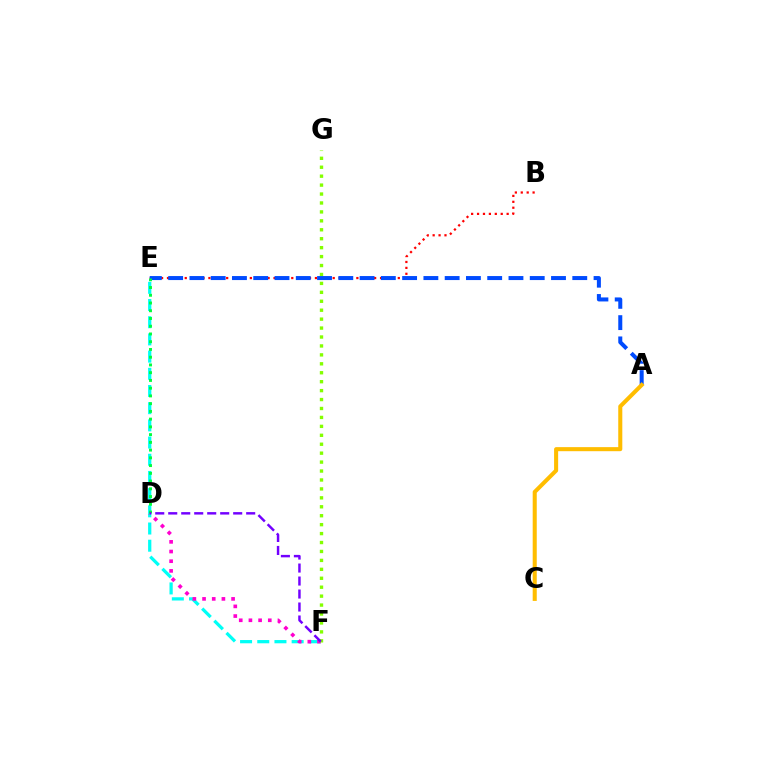{('E', 'F'): [{'color': '#00fff6', 'line_style': 'dashed', 'thickness': 2.34}], ('D', 'F'): [{'color': '#ff00cf', 'line_style': 'dotted', 'thickness': 2.63}, {'color': '#7200ff', 'line_style': 'dashed', 'thickness': 1.76}], ('B', 'E'): [{'color': '#ff0000', 'line_style': 'dotted', 'thickness': 1.61}], ('F', 'G'): [{'color': '#84ff00', 'line_style': 'dotted', 'thickness': 2.43}], ('A', 'E'): [{'color': '#004bff', 'line_style': 'dashed', 'thickness': 2.89}], ('A', 'C'): [{'color': '#ffbd00', 'line_style': 'solid', 'thickness': 2.92}], ('D', 'E'): [{'color': '#00ff39', 'line_style': 'dotted', 'thickness': 2.1}]}